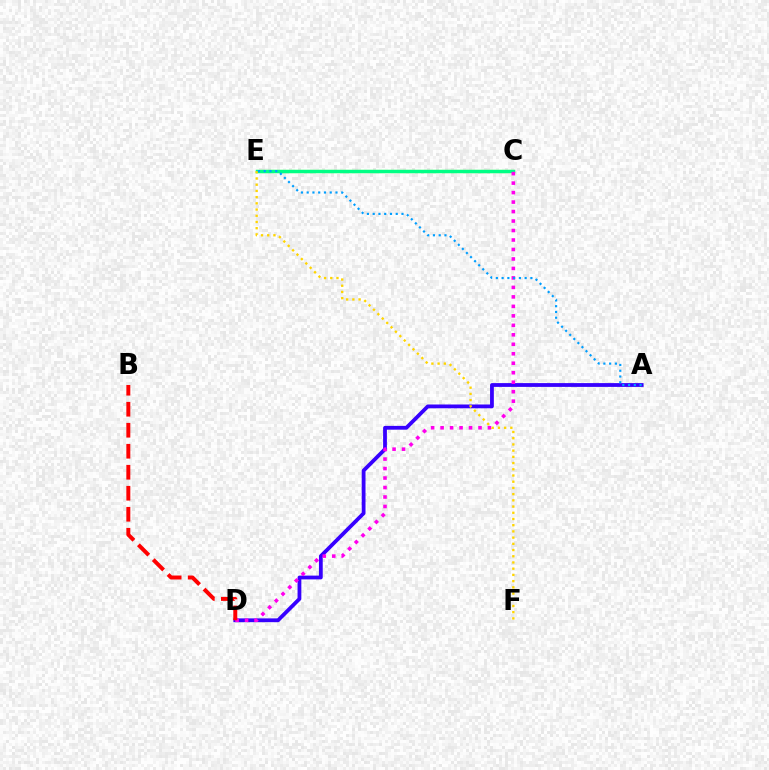{('A', 'D'): [{'color': '#3700ff', 'line_style': 'solid', 'thickness': 2.73}], ('C', 'E'): [{'color': '#4fff00', 'line_style': 'solid', 'thickness': 2.29}, {'color': '#00ff86', 'line_style': 'solid', 'thickness': 2.42}], ('C', 'D'): [{'color': '#ff00ed', 'line_style': 'dotted', 'thickness': 2.58}], ('E', 'F'): [{'color': '#ffd500', 'line_style': 'dotted', 'thickness': 1.69}], ('A', 'E'): [{'color': '#009eff', 'line_style': 'dotted', 'thickness': 1.56}], ('B', 'D'): [{'color': '#ff0000', 'line_style': 'dashed', 'thickness': 2.85}]}